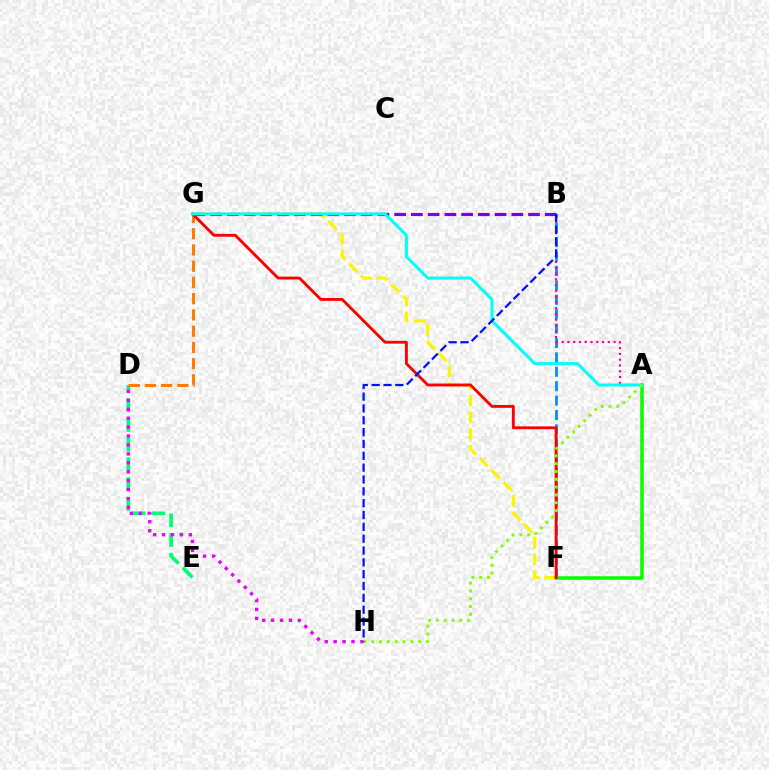{('D', 'E'): [{'color': '#00ff74', 'line_style': 'dashed', 'thickness': 2.68}], ('B', 'F'): [{'color': '#008cff', 'line_style': 'dashed', 'thickness': 1.96}], ('D', 'G'): [{'color': '#ff7c00', 'line_style': 'dashed', 'thickness': 2.21}], ('F', 'G'): [{'color': '#fcf500', 'line_style': 'dashed', 'thickness': 2.29}, {'color': '#ff0000', 'line_style': 'solid', 'thickness': 2.06}], ('A', 'B'): [{'color': '#ff0094', 'line_style': 'dotted', 'thickness': 1.57}], ('A', 'F'): [{'color': '#08ff00', 'line_style': 'solid', 'thickness': 2.55}], ('B', 'G'): [{'color': '#7200ff', 'line_style': 'dashed', 'thickness': 2.27}], ('A', 'G'): [{'color': '#00fff6', 'line_style': 'solid', 'thickness': 2.18}], ('A', 'H'): [{'color': '#84ff00', 'line_style': 'dotted', 'thickness': 2.13}], ('B', 'H'): [{'color': '#0010ff', 'line_style': 'dashed', 'thickness': 1.61}], ('D', 'H'): [{'color': '#ee00ff', 'line_style': 'dotted', 'thickness': 2.42}]}